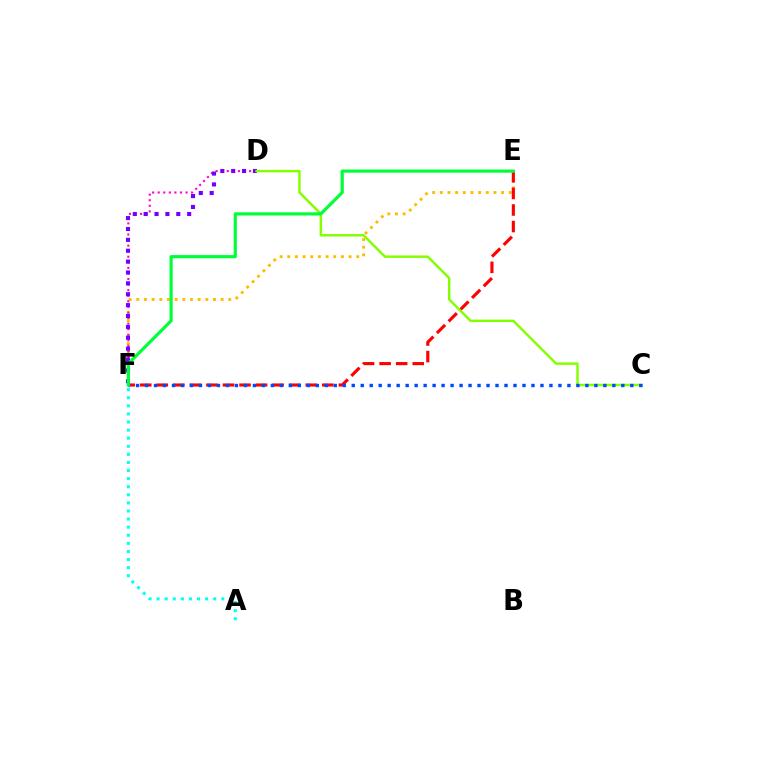{('E', 'F'): [{'color': '#ffbd00', 'line_style': 'dotted', 'thickness': 2.08}, {'color': '#ff0000', 'line_style': 'dashed', 'thickness': 2.25}, {'color': '#00ff39', 'line_style': 'solid', 'thickness': 2.29}], ('D', 'F'): [{'color': '#ff00cf', 'line_style': 'dotted', 'thickness': 1.51}, {'color': '#7200ff', 'line_style': 'dotted', 'thickness': 2.96}], ('C', 'D'): [{'color': '#84ff00', 'line_style': 'solid', 'thickness': 1.77}], ('C', 'F'): [{'color': '#004bff', 'line_style': 'dotted', 'thickness': 2.44}], ('A', 'F'): [{'color': '#00fff6', 'line_style': 'dotted', 'thickness': 2.2}]}